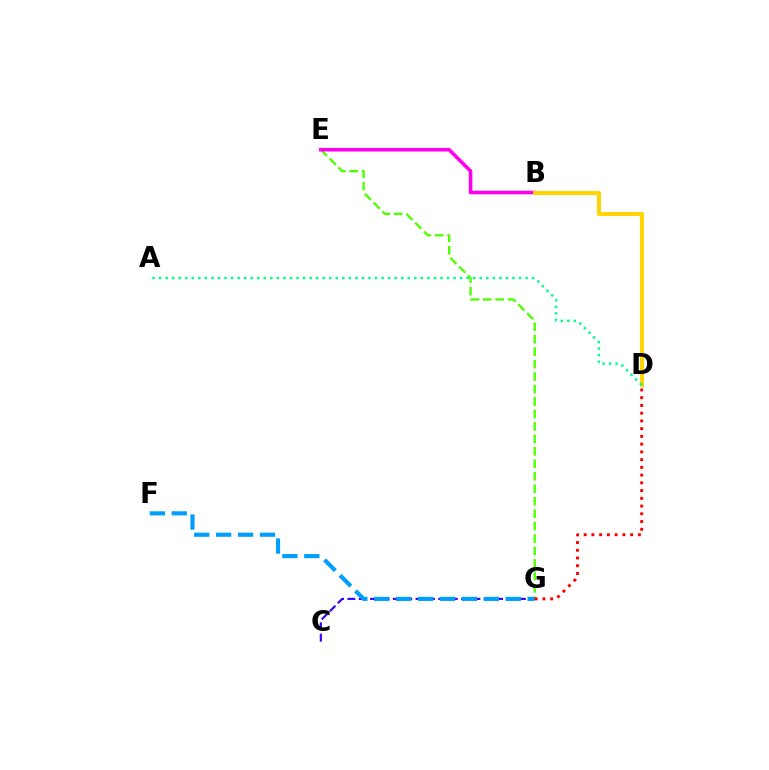{('E', 'G'): [{'color': '#4fff00', 'line_style': 'dashed', 'thickness': 1.69}], ('B', 'E'): [{'color': '#ff00ed', 'line_style': 'solid', 'thickness': 2.59}], ('C', 'G'): [{'color': '#3700ff', 'line_style': 'dashed', 'thickness': 1.54}], ('F', 'G'): [{'color': '#009eff', 'line_style': 'dashed', 'thickness': 2.98}], ('B', 'D'): [{'color': '#ffd500', 'line_style': 'solid', 'thickness': 2.85}], ('D', 'G'): [{'color': '#ff0000', 'line_style': 'dotted', 'thickness': 2.1}], ('A', 'D'): [{'color': '#00ff86', 'line_style': 'dotted', 'thickness': 1.78}]}